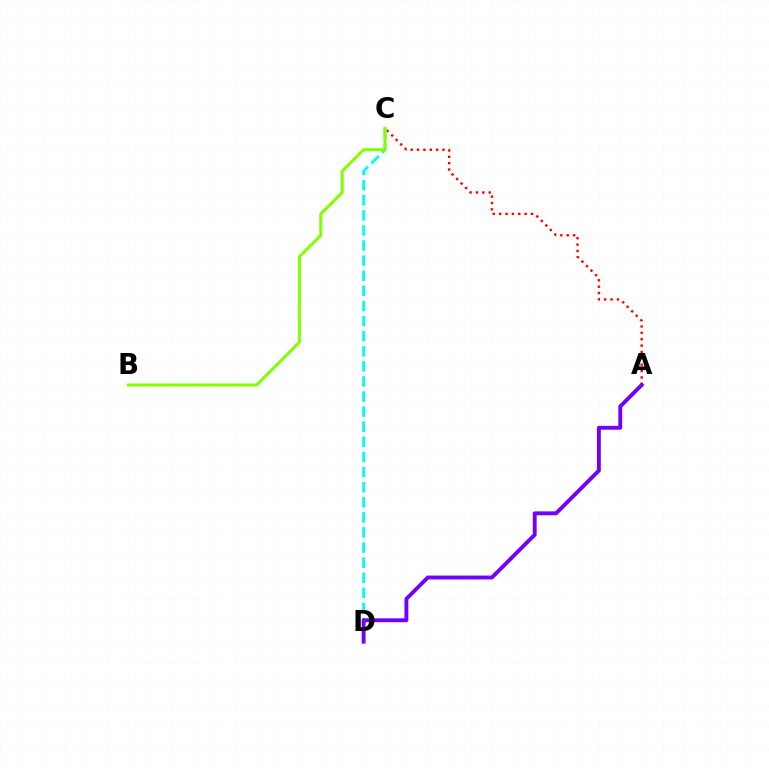{('A', 'C'): [{'color': '#ff0000', 'line_style': 'dotted', 'thickness': 1.73}], ('C', 'D'): [{'color': '#00fff6', 'line_style': 'dashed', 'thickness': 2.05}], ('A', 'D'): [{'color': '#7200ff', 'line_style': 'solid', 'thickness': 2.8}], ('B', 'C'): [{'color': '#84ff00', 'line_style': 'solid', 'thickness': 2.17}]}